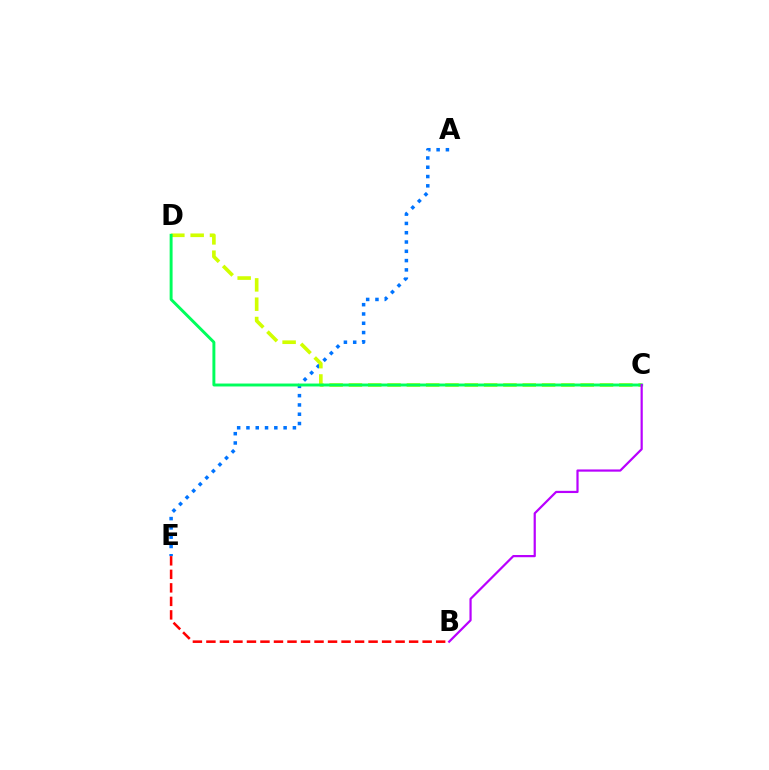{('A', 'E'): [{'color': '#0074ff', 'line_style': 'dotted', 'thickness': 2.52}], ('C', 'D'): [{'color': '#d1ff00', 'line_style': 'dashed', 'thickness': 2.62}, {'color': '#00ff5c', 'line_style': 'solid', 'thickness': 2.11}], ('B', 'E'): [{'color': '#ff0000', 'line_style': 'dashed', 'thickness': 1.84}], ('B', 'C'): [{'color': '#b900ff', 'line_style': 'solid', 'thickness': 1.59}]}